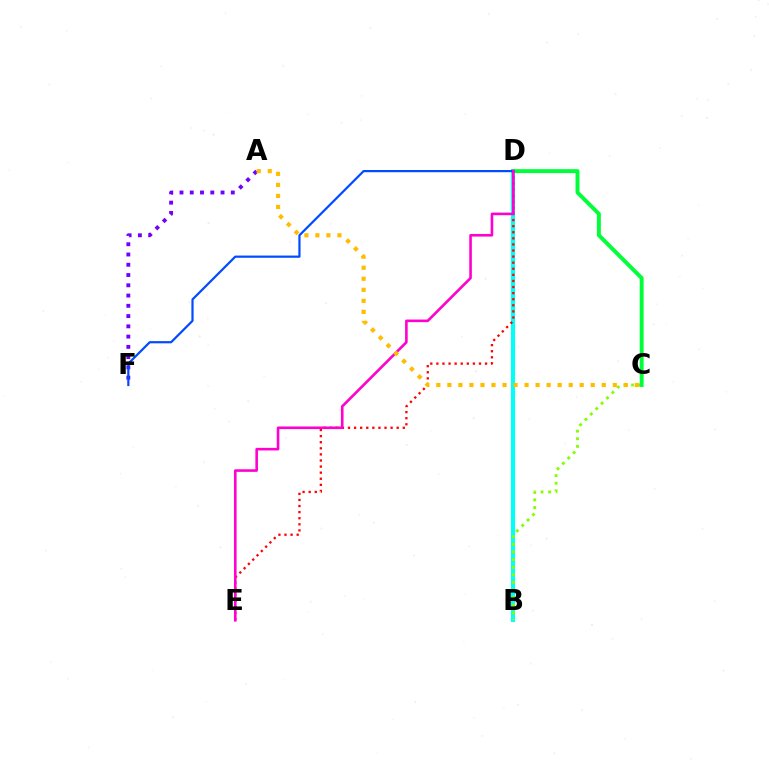{('B', 'D'): [{'color': '#00fff6', 'line_style': 'solid', 'thickness': 2.96}], ('D', 'E'): [{'color': '#ff0000', 'line_style': 'dotted', 'thickness': 1.65}, {'color': '#ff00cf', 'line_style': 'solid', 'thickness': 1.87}], ('B', 'C'): [{'color': '#84ff00', 'line_style': 'dotted', 'thickness': 2.07}], ('C', 'D'): [{'color': '#00ff39', 'line_style': 'solid', 'thickness': 2.82}], ('A', 'F'): [{'color': '#7200ff', 'line_style': 'dotted', 'thickness': 2.79}], ('D', 'F'): [{'color': '#004bff', 'line_style': 'solid', 'thickness': 1.58}], ('A', 'C'): [{'color': '#ffbd00', 'line_style': 'dotted', 'thickness': 3.0}]}